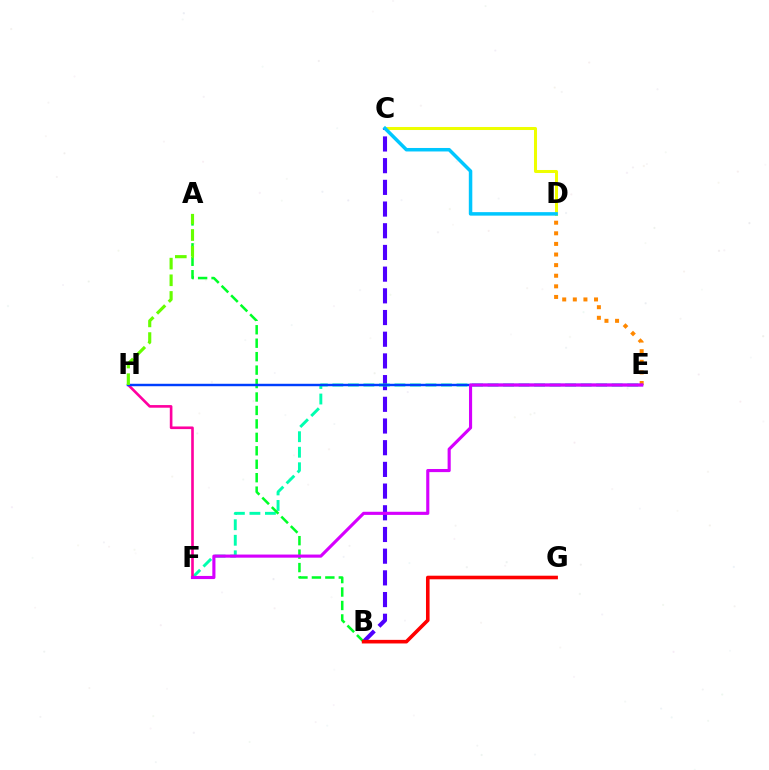{('B', 'C'): [{'color': '#4f00ff', 'line_style': 'dashed', 'thickness': 2.95}], ('E', 'F'): [{'color': '#00ffaf', 'line_style': 'dashed', 'thickness': 2.11}, {'color': '#d600ff', 'line_style': 'solid', 'thickness': 2.25}], ('A', 'B'): [{'color': '#00ff27', 'line_style': 'dashed', 'thickness': 1.83}], ('F', 'H'): [{'color': '#ff00a0', 'line_style': 'solid', 'thickness': 1.9}], ('B', 'G'): [{'color': '#ff0000', 'line_style': 'solid', 'thickness': 2.59}], ('D', 'E'): [{'color': '#ff8800', 'line_style': 'dotted', 'thickness': 2.88}], ('E', 'H'): [{'color': '#003fff', 'line_style': 'solid', 'thickness': 1.76}], ('C', 'D'): [{'color': '#eeff00', 'line_style': 'solid', 'thickness': 2.17}, {'color': '#00c7ff', 'line_style': 'solid', 'thickness': 2.52}], ('A', 'H'): [{'color': '#66ff00', 'line_style': 'dashed', 'thickness': 2.26}]}